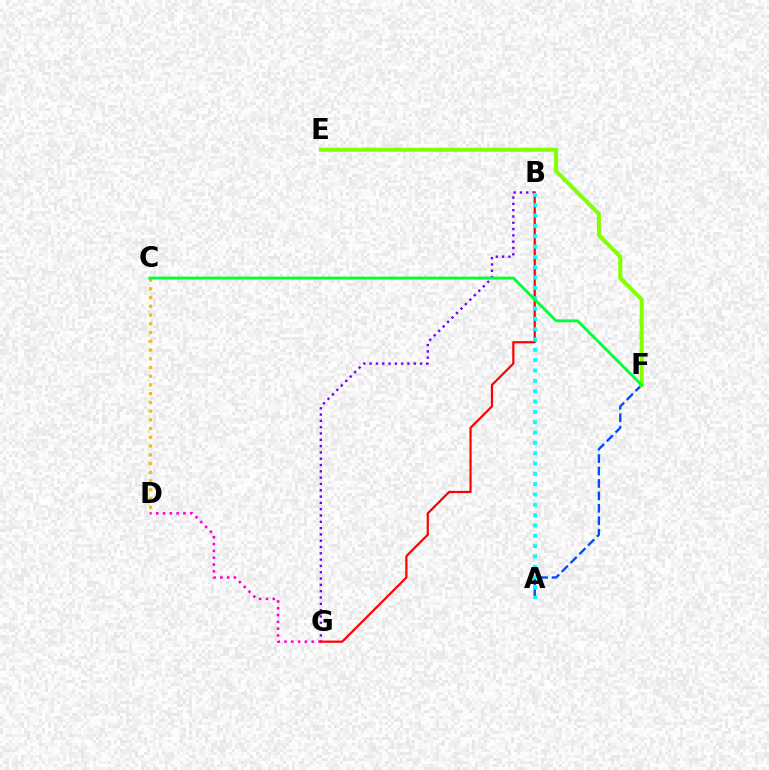{('B', 'G'): [{'color': '#7200ff', 'line_style': 'dotted', 'thickness': 1.71}, {'color': '#ff0000', 'line_style': 'solid', 'thickness': 1.58}], ('A', 'F'): [{'color': '#004bff', 'line_style': 'dashed', 'thickness': 1.69}], ('E', 'F'): [{'color': '#84ff00', 'line_style': 'solid', 'thickness': 2.9}], ('D', 'G'): [{'color': '#ff00cf', 'line_style': 'dotted', 'thickness': 1.85}], ('C', 'D'): [{'color': '#ffbd00', 'line_style': 'dotted', 'thickness': 2.37}], ('A', 'B'): [{'color': '#00fff6', 'line_style': 'dotted', 'thickness': 2.81}], ('C', 'F'): [{'color': '#00ff39', 'line_style': 'solid', 'thickness': 2.05}]}